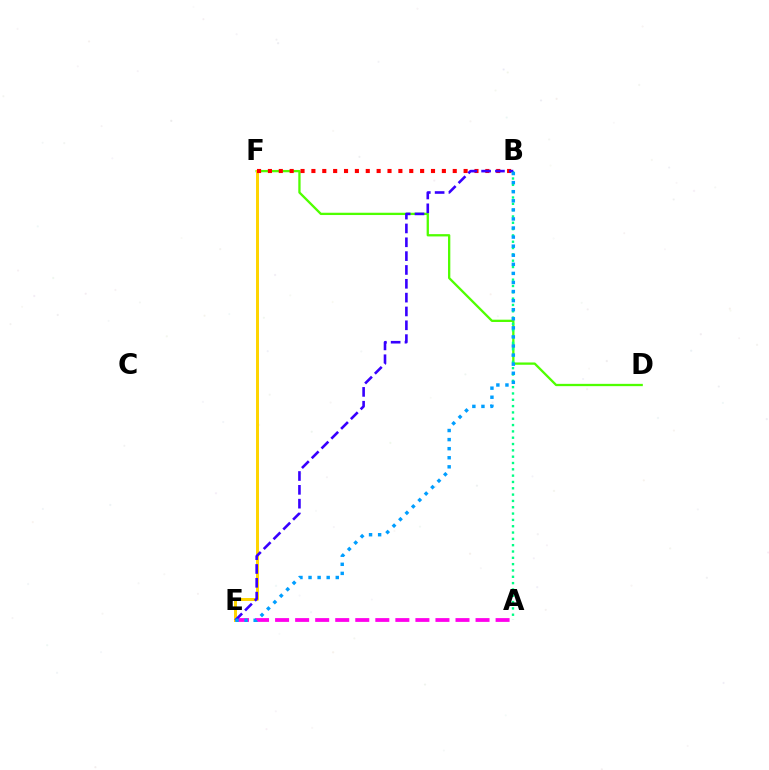{('D', 'F'): [{'color': '#4fff00', 'line_style': 'solid', 'thickness': 1.66}], ('A', 'E'): [{'color': '#ff00ed', 'line_style': 'dashed', 'thickness': 2.72}], ('A', 'B'): [{'color': '#00ff86', 'line_style': 'dotted', 'thickness': 1.72}], ('E', 'F'): [{'color': '#ffd500', 'line_style': 'solid', 'thickness': 2.15}], ('B', 'F'): [{'color': '#ff0000', 'line_style': 'dotted', 'thickness': 2.95}], ('B', 'E'): [{'color': '#3700ff', 'line_style': 'dashed', 'thickness': 1.88}, {'color': '#009eff', 'line_style': 'dotted', 'thickness': 2.47}]}